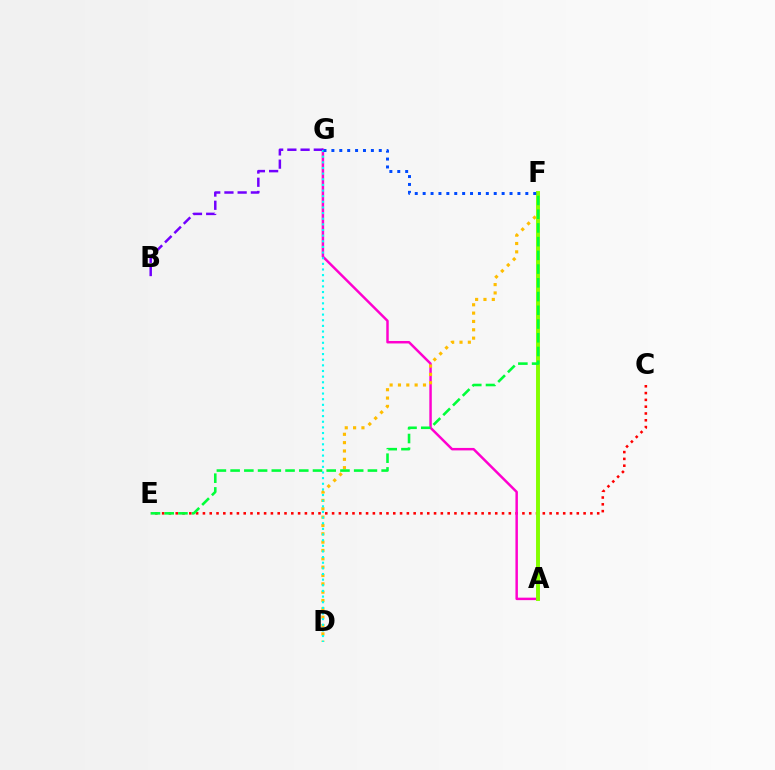{('C', 'E'): [{'color': '#ff0000', 'line_style': 'dotted', 'thickness': 1.85}], ('A', 'G'): [{'color': '#ff00cf', 'line_style': 'solid', 'thickness': 1.78}], ('B', 'G'): [{'color': '#7200ff', 'line_style': 'dashed', 'thickness': 1.8}], ('D', 'F'): [{'color': '#ffbd00', 'line_style': 'dotted', 'thickness': 2.27}], ('A', 'F'): [{'color': '#84ff00', 'line_style': 'solid', 'thickness': 2.83}], ('D', 'G'): [{'color': '#00fff6', 'line_style': 'dotted', 'thickness': 1.53}], ('F', 'G'): [{'color': '#004bff', 'line_style': 'dotted', 'thickness': 2.15}], ('E', 'F'): [{'color': '#00ff39', 'line_style': 'dashed', 'thickness': 1.87}]}